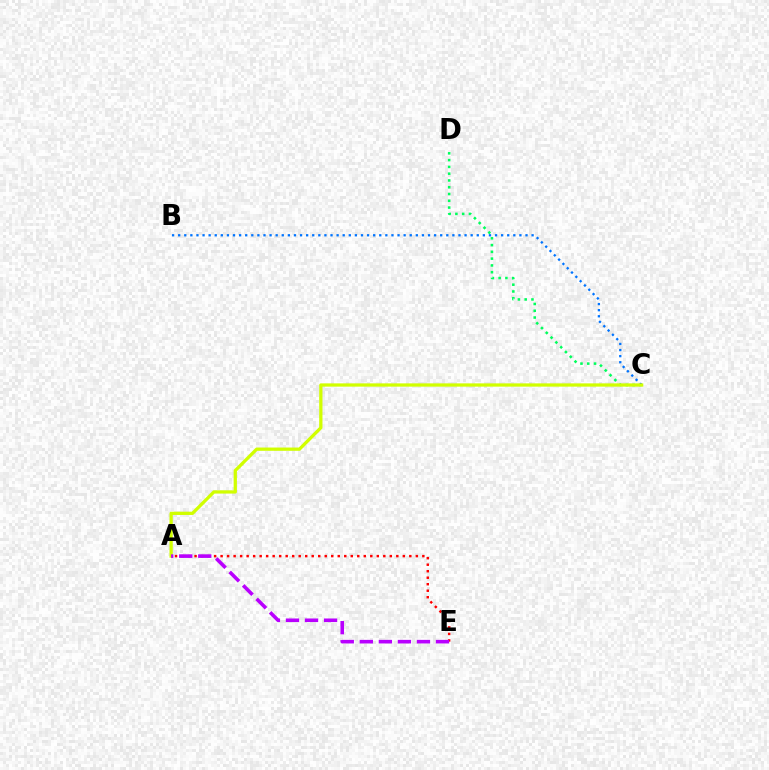{('C', 'D'): [{'color': '#00ff5c', 'line_style': 'dotted', 'thickness': 1.84}], ('B', 'C'): [{'color': '#0074ff', 'line_style': 'dotted', 'thickness': 1.66}], ('A', 'C'): [{'color': '#d1ff00', 'line_style': 'solid', 'thickness': 2.35}], ('A', 'E'): [{'color': '#ff0000', 'line_style': 'dotted', 'thickness': 1.77}, {'color': '#b900ff', 'line_style': 'dashed', 'thickness': 2.59}]}